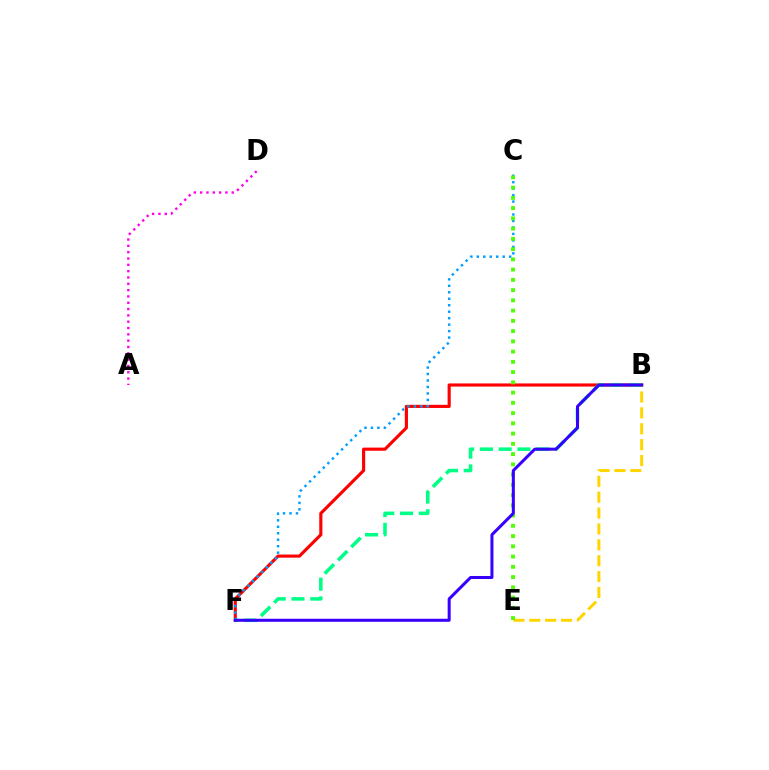{('B', 'F'): [{'color': '#ff0000', 'line_style': 'solid', 'thickness': 2.26}, {'color': '#00ff86', 'line_style': 'dashed', 'thickness': 2.55}, {'color': '#3700ff', 'line_style': 'solid', 'thickness': 2.18}], ('B', 'E'): [{'color': '#ffd500', 'line_style': 'dashed', 'thickness': 2.16}], ('A', 'D'): [{'color': '#ff00ed', 'line_style': 'dotted', 'thickness': 1.72}], ('C', 'F'): [{'color': '#009eff', 'line_style': 'dotted', 'thickness': 1.76}], ('C', 'E'): [{'color': '#4fff00', 'line_style': 'dotted', 'thickness': 2.78}]}